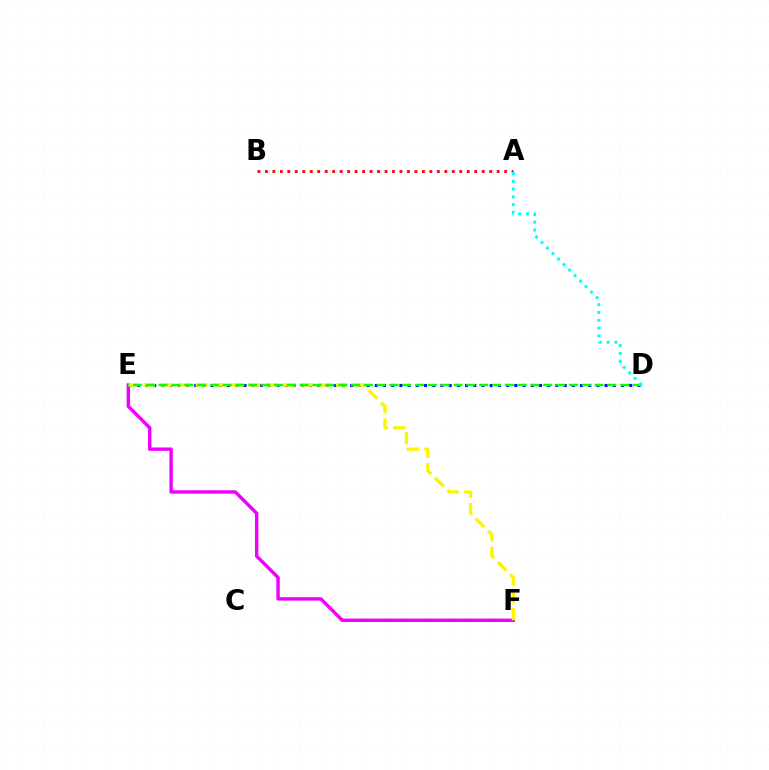{('A', 'B'): [{'color': '#ff0000', 'line_style': 'dotted', 'thickness': 2.03}], ('D', 'E'): [{'color': '#0010ff', 'line_style': 'dotted', 'thickness': 2.23}, {'color': '#08ff00', 'line_style': 'dashed', 'thickness': 1.74}], ('E', 'F'): [{'color': '#ee00ff', 'line_style': 'solid', 'thickness': 2.46}, {'color': '#fcf500', 'line_style': 'dashed', 'thickness': 2.38}], ('A', 'D'): [{'color': '#00fff6', 'line_style': 'dotted', 'thickness': 2.12}]}